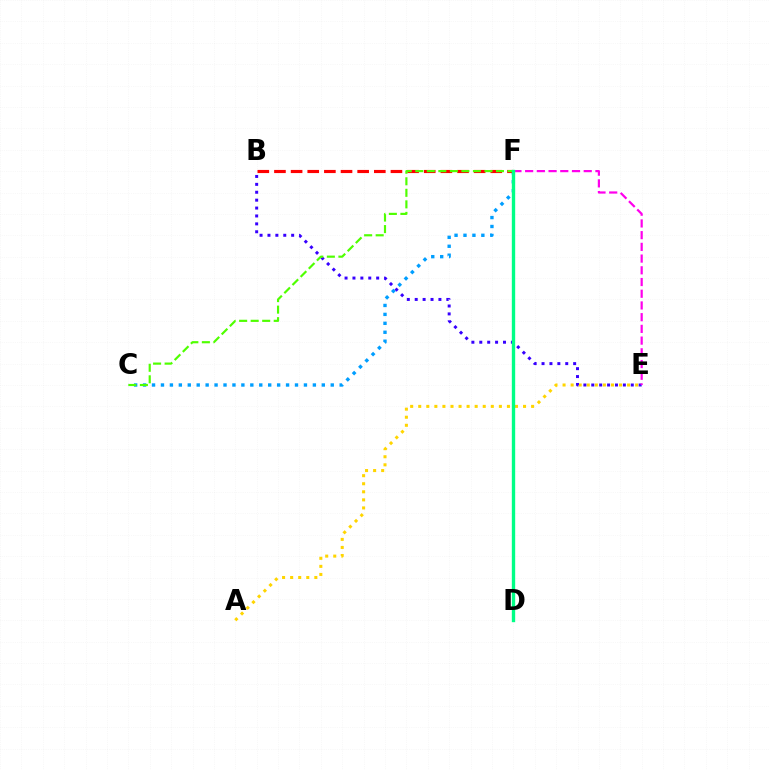{('A', 'E'): [{'color': '#ffd500', 'line_style': 'dotted', 'thickness': 2.19}], ('C', 'F'): [{'color': '#009eff', 'line_style': 'dotted', 'thickness': 2.43}, {'color': '#4fff00', 'line_style': 'dashed', 'thickness': 1.57}], ('B', 'E'): [{'color': '#3700ff', 'line_style': 'dotted', 'thickness': 2.15}], ('E', 'F'): [{'color': '#ff00ed', 'line_style': 'dashed', 'thickness': 1.59}], ('B', 'F'): [{'color': '#ff0000', 'line_style': 'dashed', 'thickness': 2.26}], ('D', 'F'): [{'color': '#00ff86', 'line_style': 'solid', 'thickness': 2.42}]}